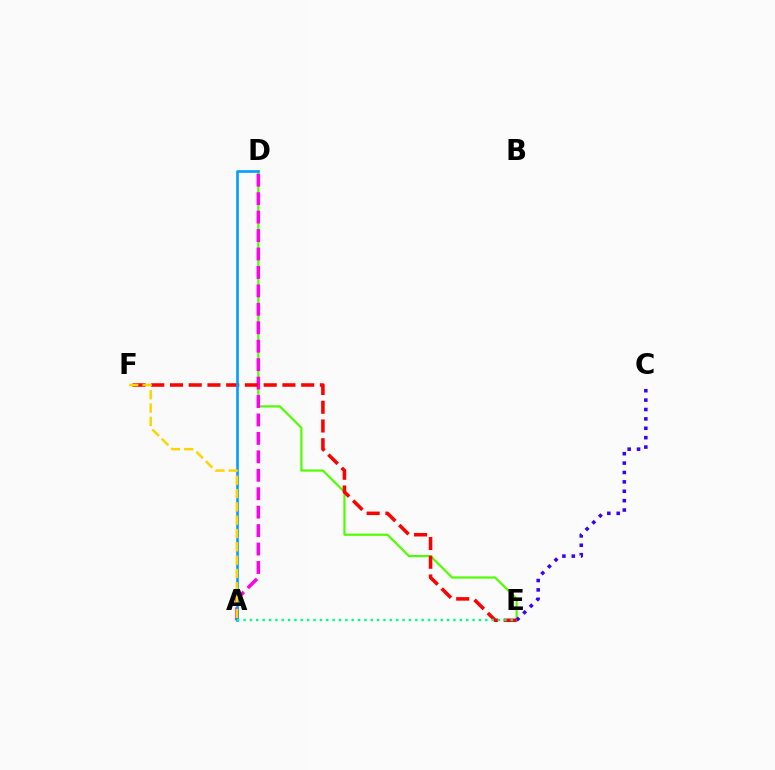{('D', 'E'): [{'color': '#4fff00', 'line_style': 'solid', 'thickness': 1.58}], ('A', 'D'): [{'color': '#ff00ed', 'line_style': 'dashed', 'thickness': 2.51}, {'color': '#009eff', 'line_style': 'solid', 'thickness': 1.88}], ('C', 'E'): [{'color': '#3700ff', 'line_style': 'dotted', 'thickness': 2.55}], ('E', 'F'): [{'color': '#ff0000', 'line_style': 'dashed', 'thickness': 2.55}], ('A', 'F'): [{'color': '#ffd500', 'line_style': 'dashed', 'thickness': 1.81}], ('A', 'E'): [{'color': '#00ff86', 'line_style': 'dotted', 'thickness': 1.73}]}